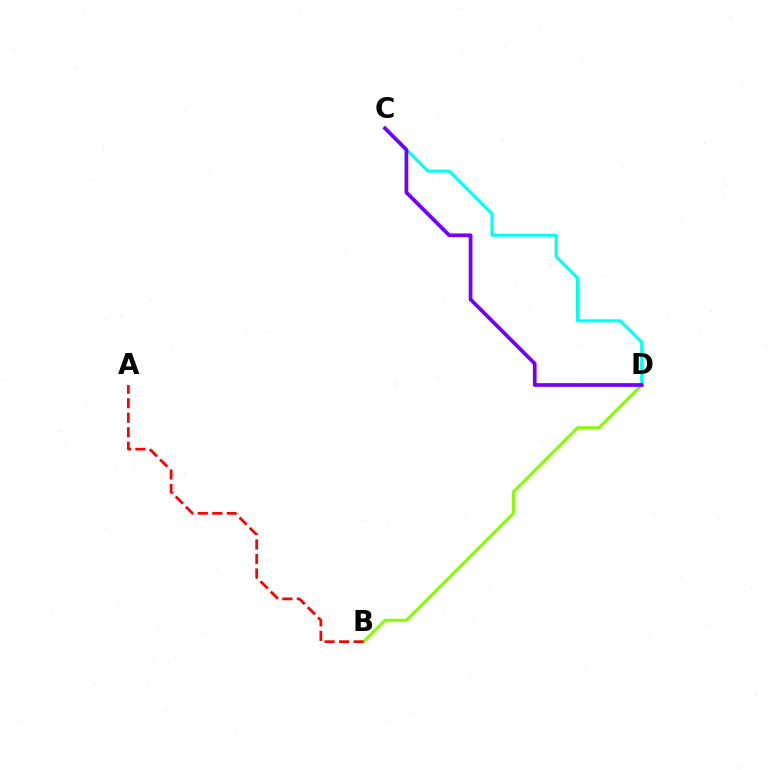{('B', 'D'): [{'color': '#84ff00', 'line_style': 'solid', 'thickness': 2.19}], ('C', 'D'): [{'color': '#00fff6', 'line_style': 'solid', 'thickness': 2.17}, {'color': '#7200ff', 'line_style': 'solid', 'thickness': 2.68}], ('A', 'B'): [{'color': '#ff0000', 'line_style': 'dashed', 'thickness': 1.97}]}